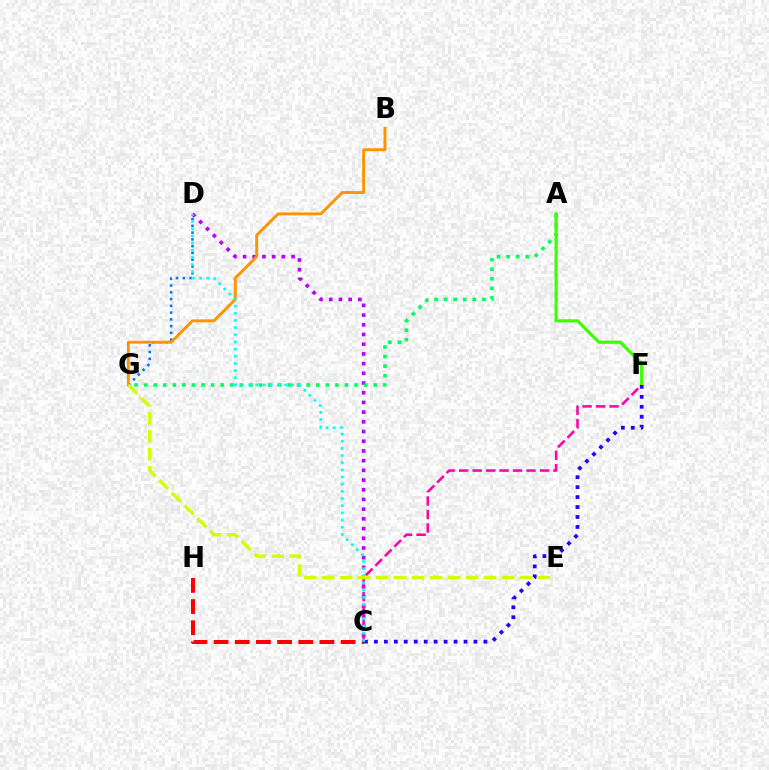{('C', 'D'): [{'color': '#b900ff', 'line_style': 'dotted', 'thickness': 2.64}, {'color': '#00fff6', 'line_style': 'dotted', 'thickness': 1.95}], ('D', 'G'): [{'color': '#0074ff', 'line_style': 'dotted', 'thickness': 1.84}], ('A', 'G'): [{'color': '#00ff5c', 'line_style': 'dotted', 'thickness': 2.6}], ('C', 'F'): [{'color': '#ff00ac', 'line_style': 'dashed', 'thickness': 1.83}, {'color': '#2500ff', 'line_style': 'dotted', 'thickness': 2.7}], ('B', 'G'): [{'color': '#ff9400', 'line_style': 'solid', 'thickness': 2.09}], ('A', 'F'): [{'color': '#3dff00', 'line_style': 'solid', 'thickness': 2.26}], ('C', 'H'): [{'color': '#ff0000', 'line_style': 'dashed', 'thickness': 2.88}], ('E', 'G'): [{'color': '#d1ff00', 'line_style': 'dashed', 'thickness': 2.44}]}